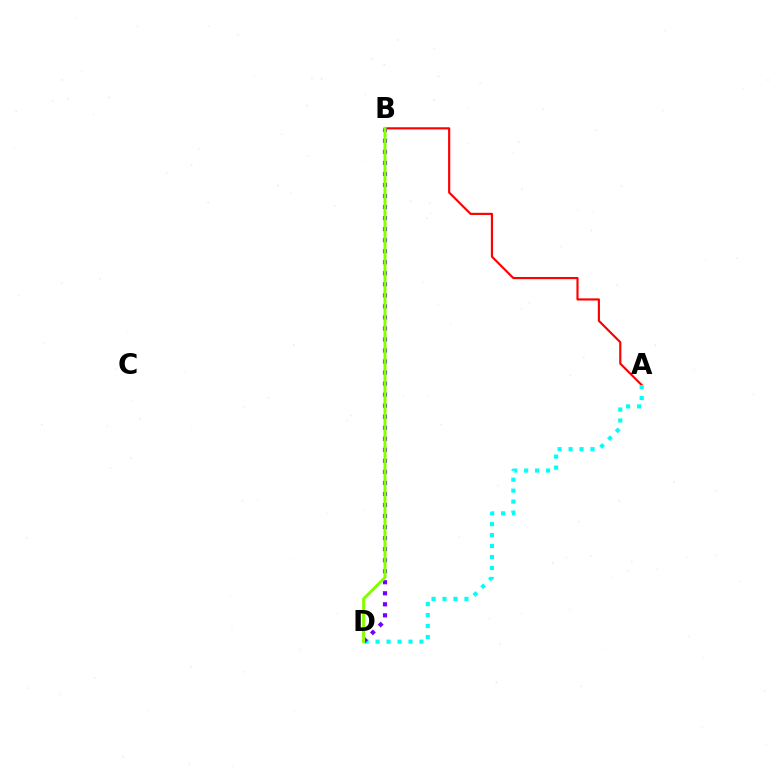{('A', 'B'): [{'color': '#ff0000', 'line_style': 'solid', 'thickness': 1.55}], ('A', 'D'): [{'color': '#00fff6', 'line_style': 'dotted', 'thickness': 2.98}], ('B', 'D'): [{'color': '#7200ff', 'line_style': 'dotted', 'thickness': 3.0}, {'color': '#84ff00', 'line_style': 'solid', 'thickness': 2.16}]}